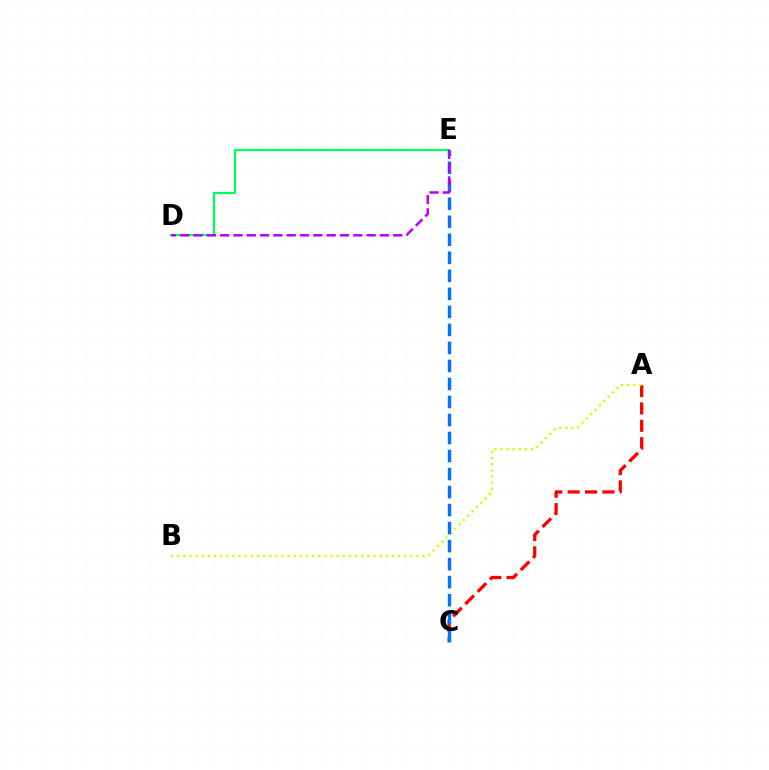{('A', 'C'): [{'color': '#ff0000', 'line_style': 'dashed', 'thickness': 2.36}], ('A', 'B'): [{'color': '#d1ff00', 'line_style': 'dotted', 'thickness': 1.67}], ('C', 'E'): [{'color': '#0074ff', 'line_style': 'dashed', 'thickness': 2.45}], ('D', 'E'): [{'color': '#00ff5c', 'line_style': 'solid', 'thickness': 1.6}, {'color': '#b900ff', 'line_style': 'dashed', 'thickness': 1.81}]}